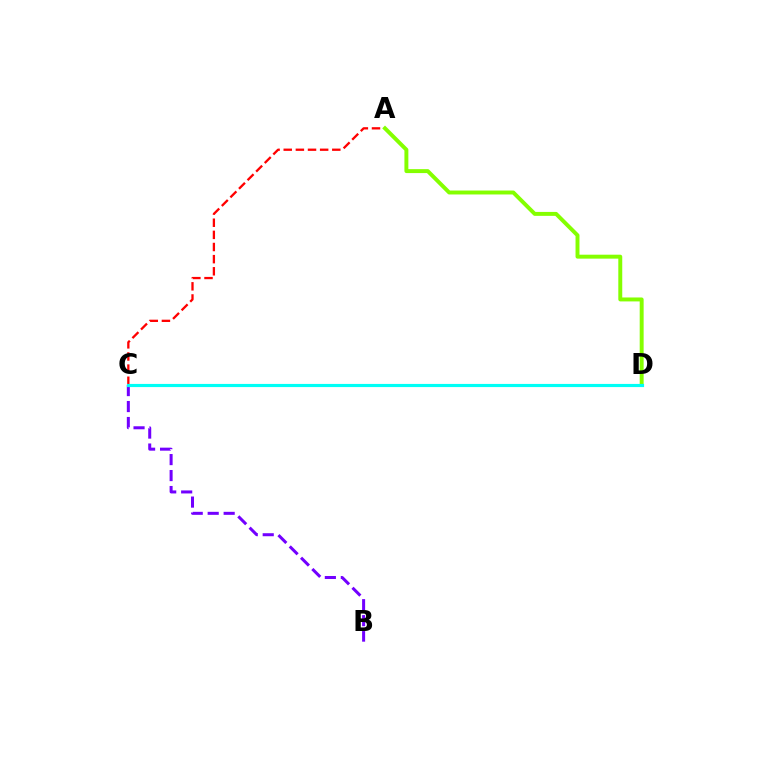{('A', 'C'): [{'color': '#ff0000', 'line_style': 'dashed', 'thickness': 1.65}], ('A', 'D'): [{'color': '#84ff00', 'line_style': 'solid', 'thickness': 2.84}], ('B', 'C'): [{'color': '#7200ff', 'line_style': 'dashed', 'thickness': 2.17}], ('C', 'D'): [{'color': '#00fff6', 'line_style': 'solid', 'thickness': 2.27}]}